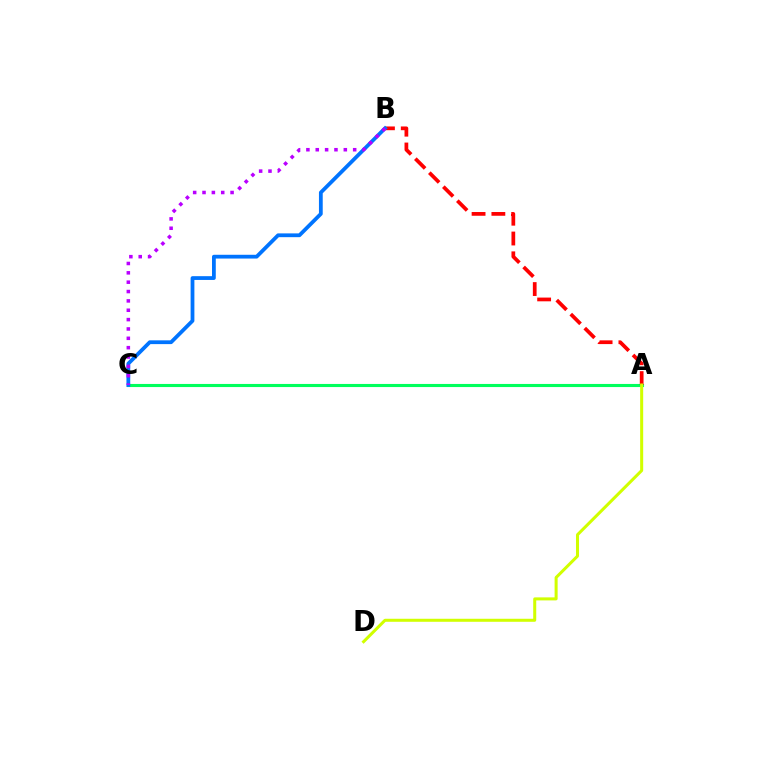{('A', 'C'): [{'color': '#00ff5c', 'line_style': 'solid', 'thickness': 2.24}], ('A', 'B'): [{'color': '#ff0000', 'line_style': 'dashed', 'thickness': 2.69}], ('B', 'C'): [{'color': '#0074ff', 'line_style': 'solid', 'thickness': 2.72}, {'color': '#b900ff', 'line_style': 'dotted', 'thickness': 2.54}], ('A', 'D'): [{'color': '#d1ff00', 'line_style': 'solid', 'thickness': 2.18}]}